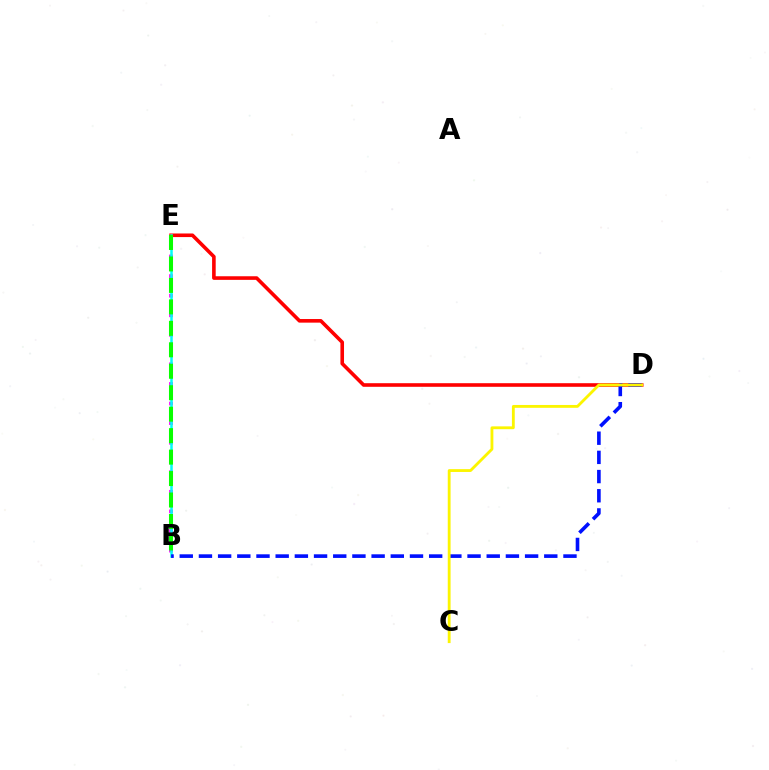{('B', 'E'): [{'color': '#ee00ff', 'line_style': 'dotted', 'thickness': 2.66}, {'color': '#00fff6', 'line_style': 'solid', 'thickness': 1.81}, {'color': '#08ff00', 'line_style': 'dashed', 'thickness': 2.92}], ('D', 'E'): [{'color': '#ff0000', 'line_style': 'solid', 'thickness': 2.6}], ('B', 'D'): [{'color': '#0010ff', 'line_style': 'dashed', 'thickness': 2.61}], ('C', 'D'): [{'color': '#fcf500', 'line_style': 'solid', 'thickness': 2.04}]}